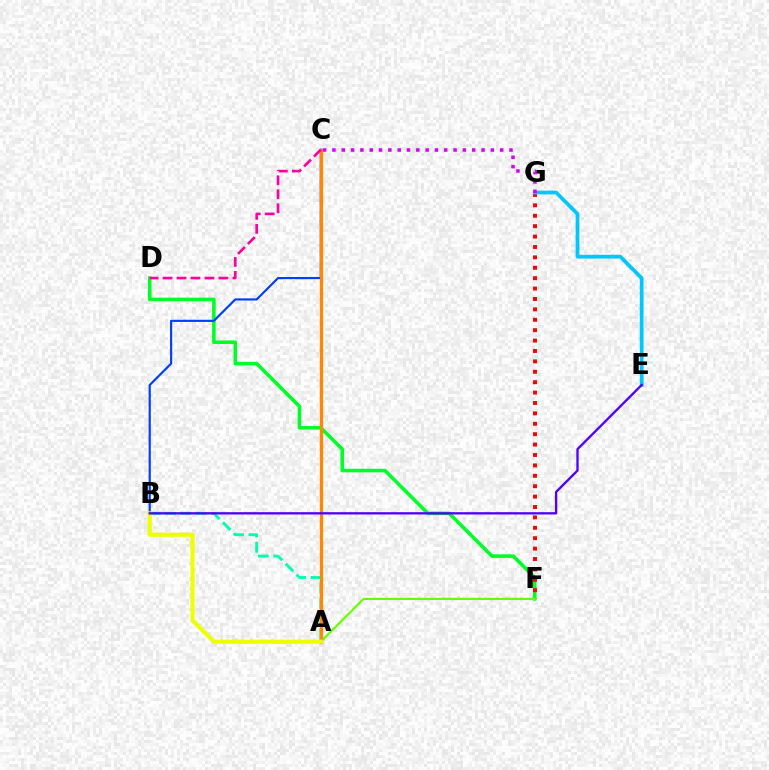{('D', 'F'): [{'color': '#00ff27', 'line_style': 'solid', 'thickness': 2.56}], ('F', 'G'): [{'color': '#ff0000', 'line_style': 'dotted', 'thickness': 2.83}], ('A', 'B'): [{'color': '#00ffaf', 'line_style': 'dashed', 'thickness': 2.09}, {'color': '#eeff00', 'line_style': 'solid', 'thickness': 2.97}], ('E', 'G'): [{'color': '#00c7ff', 'line_style': 'solid', 'thickness': 2.69}], ('B', 'C'): [{'color': '#003fff', 'line_style': 'solid', 'thickness': 1.56}], ('A', 'F'): [{'color': '#66ff00', 'line_style': 'solid', 'thickness': 1.58}], ('A', 'C'): [{'color': '#ff8800', 'line_style': 'solid', 'thickness': 2.4}], ('C', 'D'): [{'color': '#ff00a0', 'line_style': 'dashed', 'thickness': 1.9}], ('C', 'G'): [{'color': '#d600ff', 'line_style': 'dotted', 'thickness': 2.53}], ('B', 'E'): [{'color': '#4f00ff', 'line_style': 'solid', 'thickness': 1.67}]}